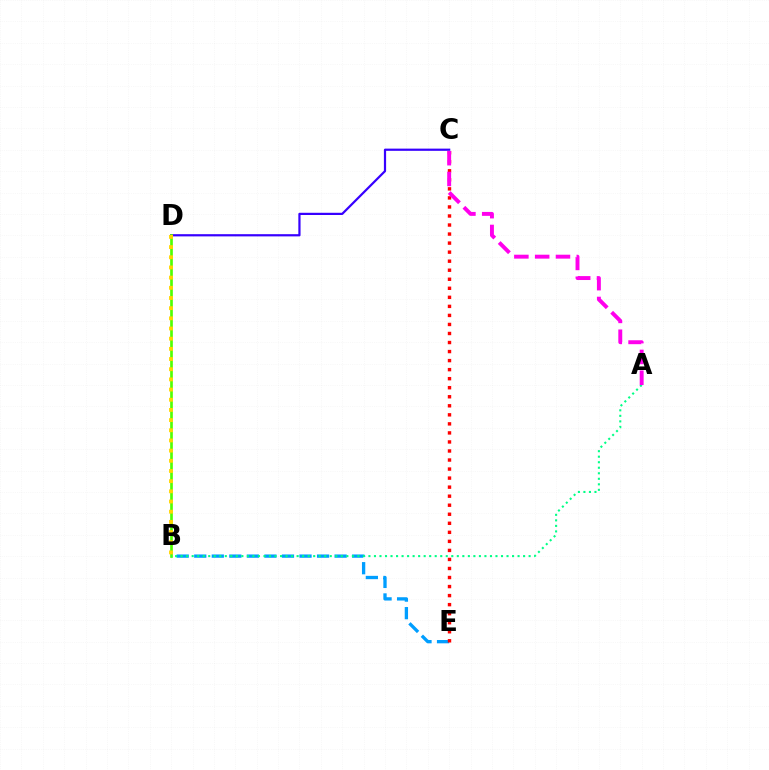{('B', 'E'): [{'color': '#009eff', 'line_style': 'dashed', 'thickness': 2.38}], ('C', 'E'): [{'color': '#ff0000', 'line_style': 'dotted', 'thickness': 2.46}], ('C', 'D'): [{'color': '#3700ff', 'line_style': 'solid', 'thickness': 1.59}], ('B', 'D'): [{'color': '#4fff00', 'line_style': 'solid', 'thickness': 1.92}, {'color': '#ffd500', 'line_style': 'dotted', 'thickness': 2.76}], ('A', 'B'): [{'color': '#00ff86', 'line_style': 'dotted', 'thickness': 1.5}], ('A', 'C'): [{'color': '#ff00ed', 'line_style': 'dashed', 'thickness': 2.83}]}